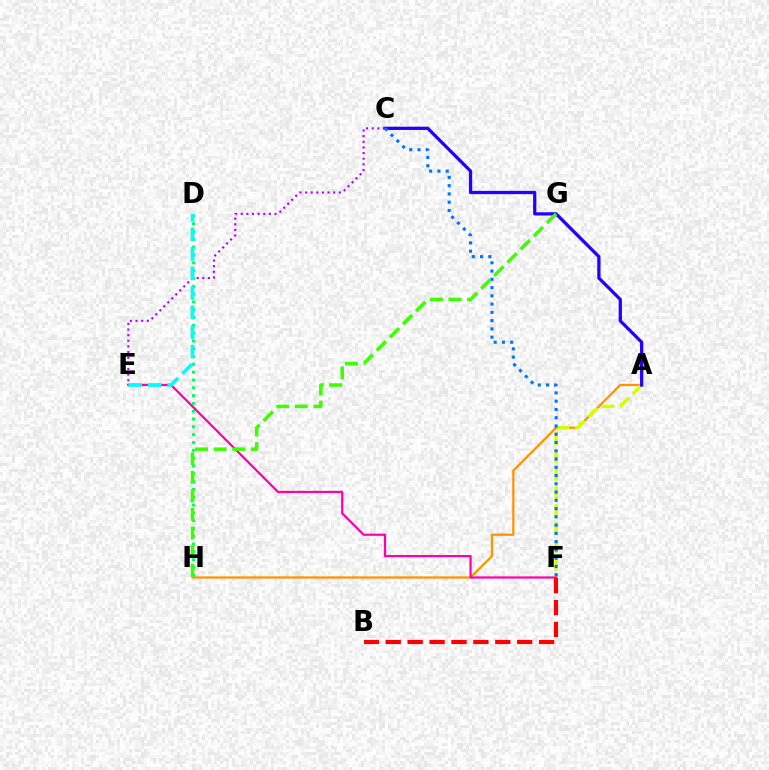{('A', 'H'): [{'color': '#ff9400', 'line_style': 'solid', 'thickness': 1.63}], ('A', 'F'): [{'color': '#d1ff00', 'line_style': 'dashed', 'thickness': 2.44}], ('A', 'C'): [{'color': '#2500ff', 'line_style': 'solid', 'thickness': 2.35}], ('D', 'H'): [{'color': '#00ff5c', 'line_style': 'dotted', 'thickness': 2.12}], ('E', 'F'): [{'color': '#ff00ac', 'line_style': 'solid', 'thickness': 1.6}], ('C', 'E'): [{'color': '#b900ff', 'line_style': 'dotted', 'thickness': 1.53}], ('D', 'E'): [{'color': '#00fff6', 'line_style': 'dashed', 'thickness': 2.66}], ('B', 'F'): [{'color': '#ff0000', 'line_style': 'dashed', 'thickness': 2.98}], ('C', 'F'): [{'color': '#0074ff', 'line_style': 'dotted', 'thickness': 2.24}], ('G', 'H'): [{'color': '#3dff00', 'line_style': 'dashed', 'thickness': 2.52}]}